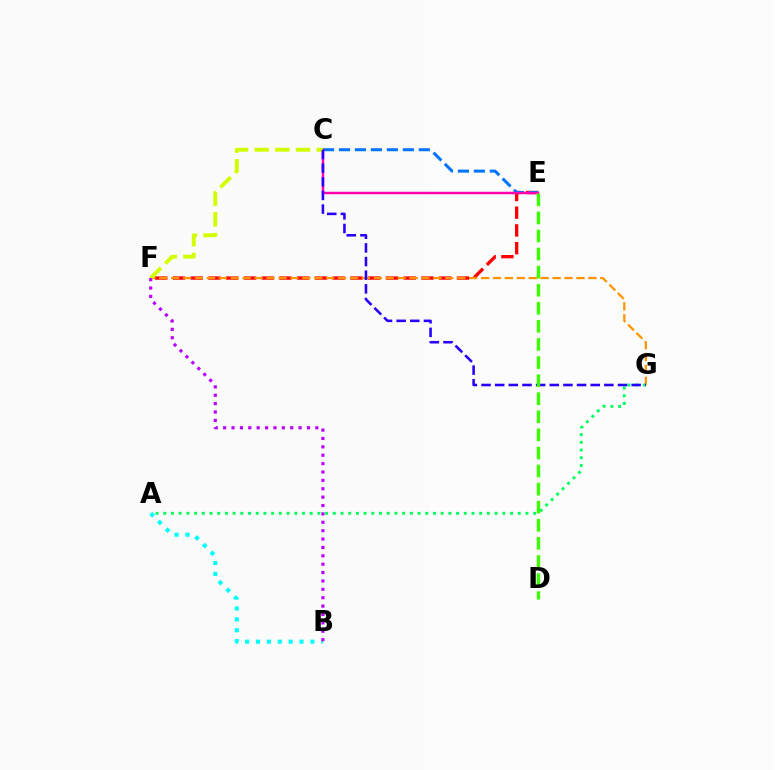{('E', 'F'): [{'color': '#ff0000', 'line_style': 'dashed', 'thickness': 2.41}], ('F', 'G'): [{'color': '#ff9400', 'line_style': 'dashed', 'thickness': 1.62}], ('C', 'E'): [{'color': '#0074ff', 'line_style': 'dashed', 'thickness': 2.17}, {'color': '#ff00ac', 'line_style': 'solid', 'thickness': 1.78}], ('A', 'G'): [{'color': '#00ff5c', 'line_style': 'dotted', 'thickness': 2.09}], ('A', 'B'): [{'color': '#00fff6', 'line_style': 'dotted', 'thickness': 2.96}], ('C', 'F'): [{'color': '#d1ff00', 'line_style': 'dashed', 'thickness': 2.81}], ('C', 'G'): [{'color': '#2500ff', 'line_style': 'dashed', 'thickness': 1.85}], ('B', 'F'): [{'color': '#b900ff', 'line_style': 'dotted', 'thickness': 2.28}], ('D', 'E'): [{'color': '#3dff00', 'line_style': 'dashed', 'thickness': 2.46}]}